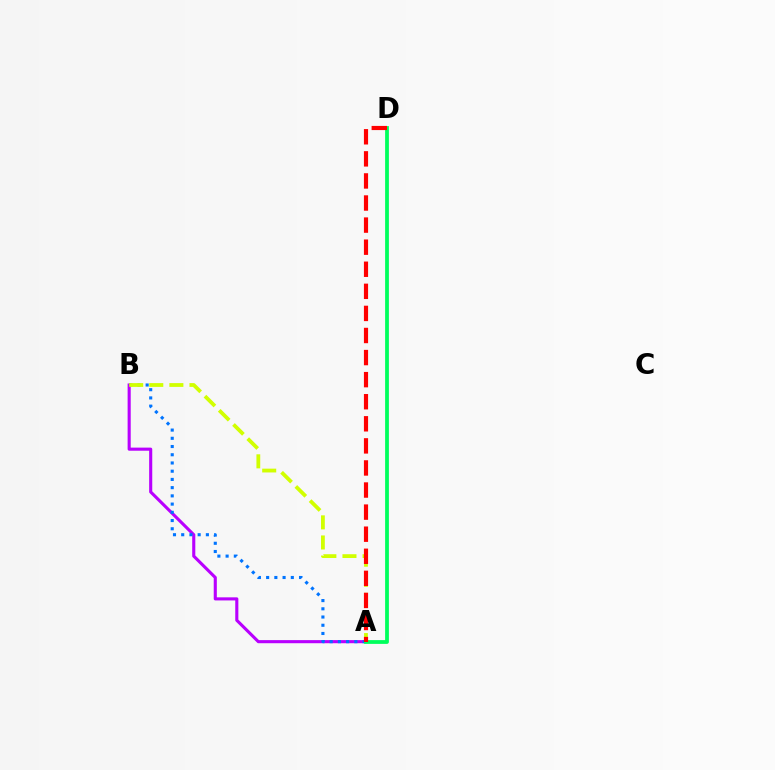{('A', 'B'): [{'color': '#b900ff', 'line_style': 'solid', 'thickness': 2.23}, {'color': '#0074ff', 'line_style': 'dotted', 'thickness': 2.23}, {'color': '#d1ff00', 'line_style': 'dashed', 'thickness': 2.73}], ('A', 'D'): [{'color': '#00ff5c', 'line_style': 'solid', 'thickness': 2.72}, {'color': '#ff0000', 'line_style': 'dashed', 'thickness': 3.0}]}